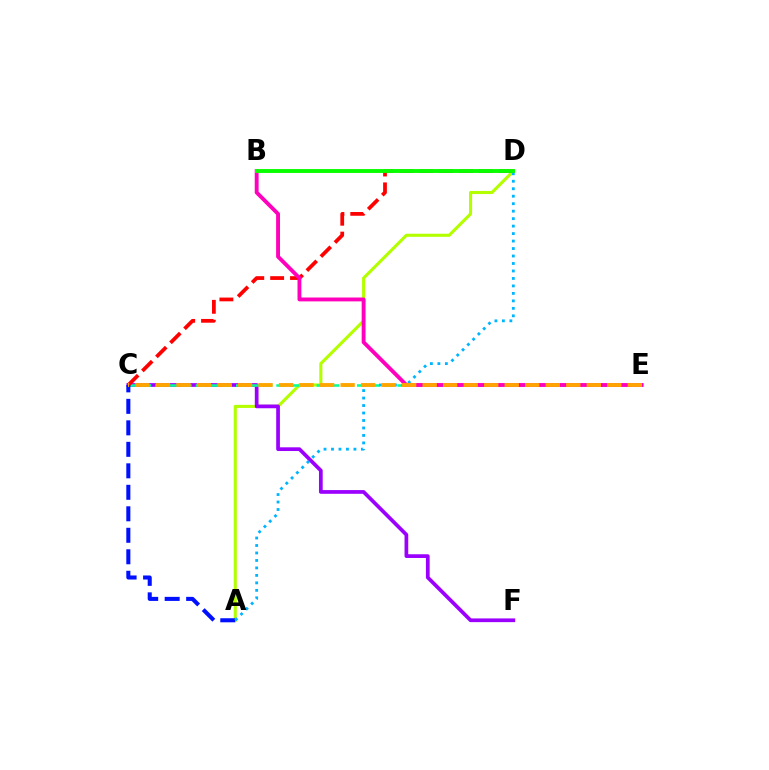{('A', 'D'): [{'color': '#b3ff00', 'line_style': 'solid', 'thickness': 2.22}, {'color': '#00b5ff', 'line_style': 'dotted', 'thickness': 2.03}], ('C', 'F'): [{'color': '#9b00ff', 'line_style': 'solid', 'thickness': 2.68}], ('C', 'E'): [{'color': '#00ff9d', 'line_style': 'dashed', 'thickness': 1.83}, {'color': '#ffa500', 'line_style': 'dashed', 'thickness': 2.79}], ('C', 'D'): [{'color': '#ff0000', 'line_style': 'dashed', 'thickness': 2.7}], ('B', 'E'): [{'color': '#ff00bd', 'line_style': 'solid', 'thickness': 2.79}], ('A', 'C'): [{'color': '#0010ff', 'line_style': 'dashed', 'thickness': 2.92}], ('B', 'D'): [{'color': '#08ff00', 'line_style': 'solid', 'thickness': 2.8}]}